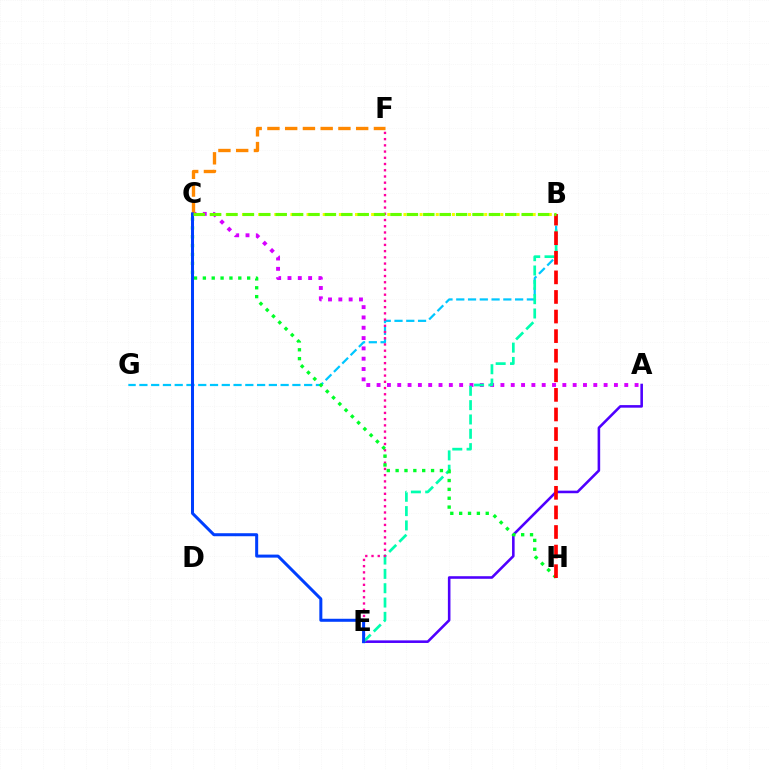{('A', 'E'): [{'color': '#4f00ff', 'line_style': 'solid', 'thickness': 1.86}], ('A', 'C'): [{'color': '#d600ff', 'line_style': 'dotted', 'thickness': 2.8}], ('B', 'G'): [{'color': '#00c7ff', 'line_style': 'dashed', 'thickness': 1.6}], ('B', 'E'): [{'color': '#00ffaf', 'line_style': 'dashed', 'thickness': 1.95}], ('E', 'F'): [{'color': '#ff00a0', 'line_style': 'dotted', 'thickness': 1.69}], ('B', 'C'): [{'color': '#eeff00', 'line_style': 'dotted', 'thickness': 2.19}, {'color': '#66ff00', 'line_style': 'dashed', 'thickness': 2.23}], ('C', 'H'): [{'color': '#00ff27', 'line_style': 'dotted', 'thickness': 2.41}], ('B', 'H'): [{'color': '#ff0000', 'line_style': 'dashed', 'thickness': 2.66}], ('C', 'F'): [{'color': '#ff8800', 'line_style': 'dashed', 'thickness': 2.41}], ('C', 'E'): [{'color': '#003fff', 'line_style': 'solid', 'thickness': 2.17}]}